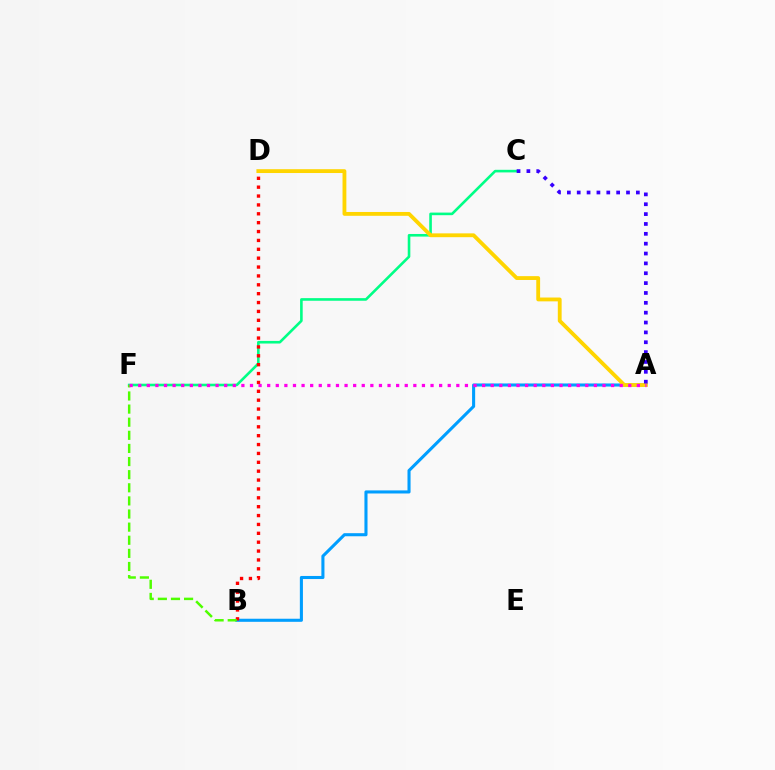{('C', 'F'): [{'color': '#00ff86', 'line_style': 'solid', 'thickness': 1.88}], ('A', 'B'): [{'color': '#009eff', 'line_style': 'solid', 'thickness': 2.22}], ('B', 'D'): [{'color': '#ff0000', 'line_style': 'dotted', 'thickness': 2.41}], ('A', 'D'): [{'color': '#ffd500', 'line_style': 'solid', 'thickness': 2.76}], ('A', 'C'): [{'color': '#3700ff', 'line_style': 'dotted', 'thickness': 2.68}], ('B', 'F'): [{'color': '#4fff00', 'line_style': 'dashed', 'thickness': 1.78}], ('A', 'F'): [{'color': '#ff00ed', 'line_style': 'dotted', 'thickness': 2.34}]}